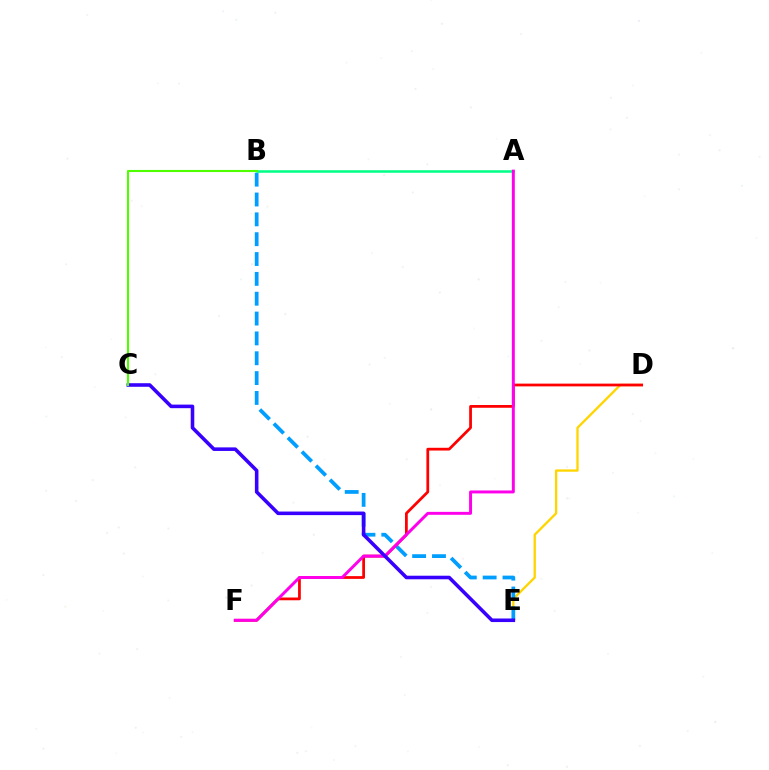{('D', 'E'): [{'color': '#ffd500', 'line_style': 'solid', 'thickness': 1.67}], ('B', 'E'): [{'color': '#009eff', 'line_style': 'dashed', 'thickness': 2.7}], ('A', 'B'): [{'color': '#00ff86', 'line_style': 'solid', 'thickness': 1.82}], ('D', 'F'): [{'color': '#ff0000', 'line_style': 'solid', 'thickness': 1.99}], ('A', 'F'): [{'color': '#ff00ed', 'line_style': 'solid', 'thickness': 2.12}], ('C', 'E'): [{'color': '#3700ff', 'line_style': 'solid', 'thickness': 2.57}], ('B', 'C'): [{'color': '#4fff00', 'line_style': 'solid', 'thickness': 1.5}]}